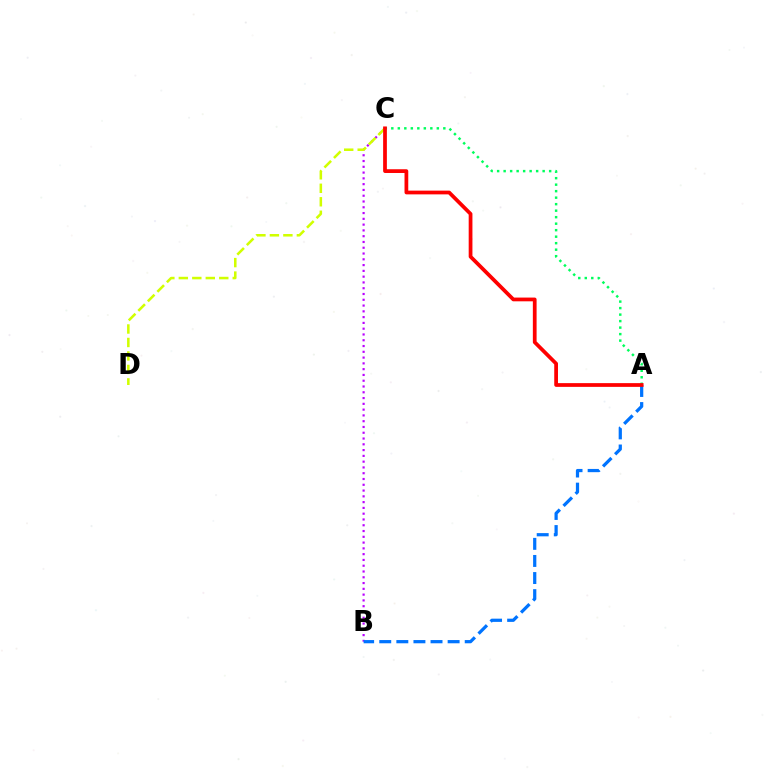{('B', 'C'): [{'color': '#b900ff', 'line_style': 'dotted', 'thickness': 1.57}], ('C', 'D'): [{'color': '#d1ff00', 'line_style': 'dashed', 'thickness': 1.83}], ('A', 'B'): [{'color': '#0074ff', 'line_style': 'dashed', 'thickness': 2.32}], ('A', 'C'): [{'color': '#00ff5c', 'line_style': 'dotted', 'thickness': 1.77}, {'color': '#ff0000', 'line_style': 'solid', 'thickness': 2.7}]}